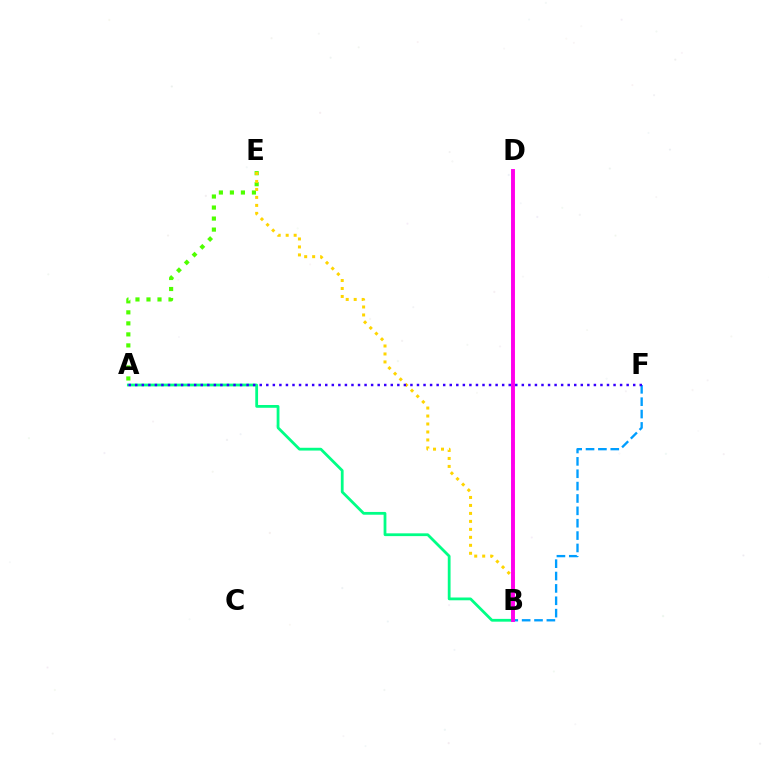{('B', 'F'): [{'color': '#009eff', 'line_style': 'dashed', 'thickness': 1.68}], ('A', 'E'): [{'color': '#4fff00', 'line_style': 'dotted', 'thickness': 2.99}], ('B', 'E'): [{'color': '#ffd500', 'line_style': 'dotted', 'thickness': 2.17}], ('A', 'B'): [{'color': '#00ff86', 'line_style': 'solid', 'thickness': 2.0}], ('B', 'D'): [{'color': '#ff0000', 'line_style': 'dashed', 'thickness': 1.76}, {'color': '#ff00ed', 'line_style': 'solid', 'thickness': 2.81}], ('A', 'F'): [{'color': '#3700ff', 'line_style': 'dotted', 'thickness': 1.78}]}